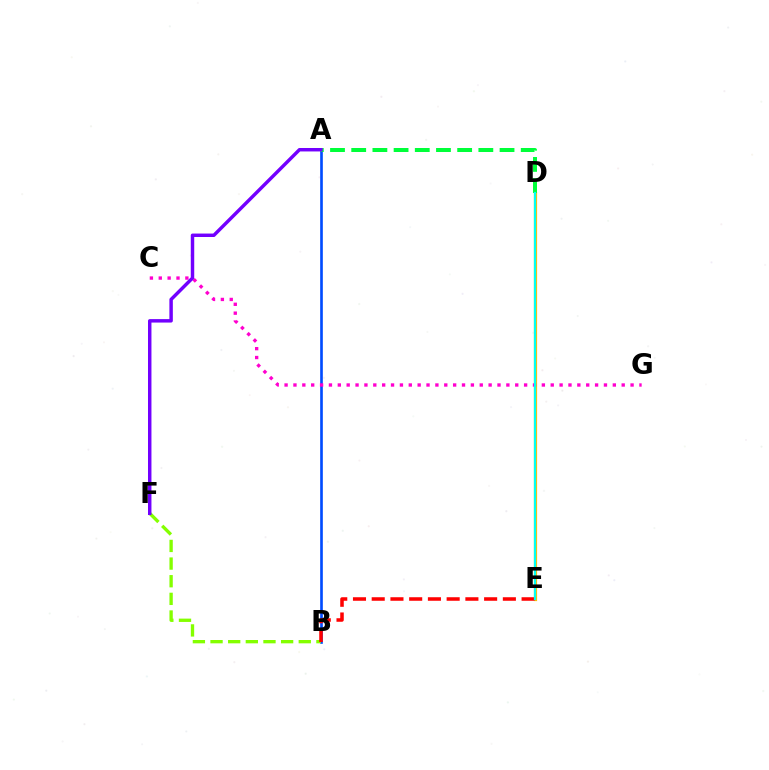{('A', 'B'): [{'color': '#004bff', 'line_style': 'solid', 'thickness': 1.9}], ('B', 'F'): [{'color': '#84ff00', 'line_style': 'dashed', 'thickness': 2.4}], ('D', 'E'): [{'color': '#ffbd00', 'line_style': 'solid', 'thickness': 2.31}, {'color': '#00fff6', 'line_style': 'solid', 'thickness': 1.6}], ('B', 'E'): [{'color': '#ff0000', 'line_style': 'dashed', 'thickness': 2.55}], ('C', 'G'): [{'color': '#ff00cf', 'line_style': 'dotted', 'thickness': 2.41}], ('A', 'D'): [{'color': '#00ff39', 'line_style': 'dashed', 'thickness': 2.88}], ('A', 'F'): [{'color': '#7200ff', 'line_style': 'solid', 'thickness': 2.49}]}